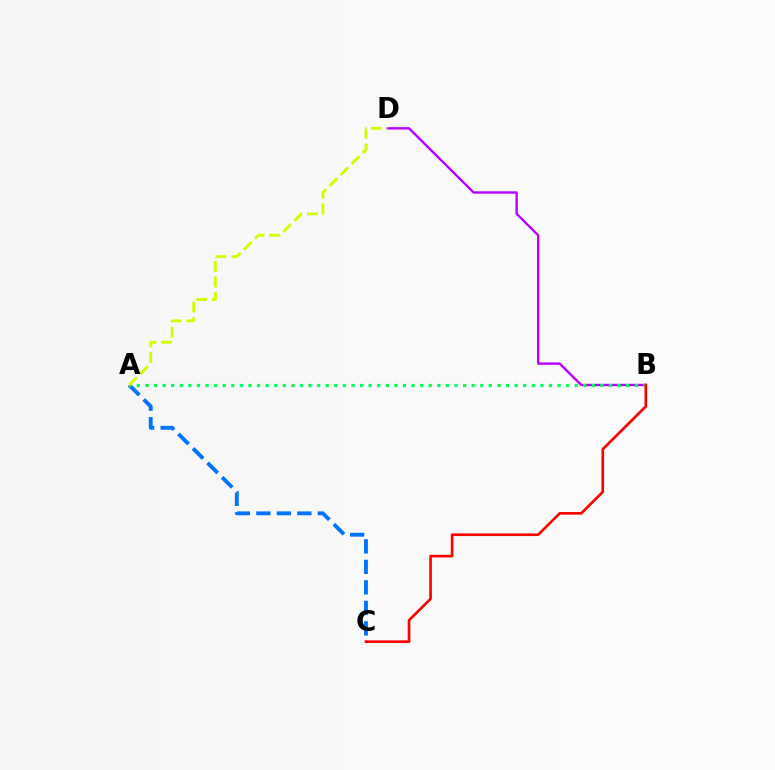{('A', 'C'): [{'color': '#0074ff', 'line_style': 'dashed', 'thickness': 2.79}], ('B', 'D'): [{'color': '#b900ff', 'line_style': 'solid', 'thickness': 1.71}], ('A', 'B'): [{'color': '#00ff5c', 'line_style': 'dotted', 'thickness': 2.33}], ('B', 'C'): [{'color': '#ff0000', 'line_style': 'solid', 'thickness': 1.91}], ('A', 'D'): [{'color': '#d1ff00', 'line_style': 'dashed', 'thickness': 2.11}]}